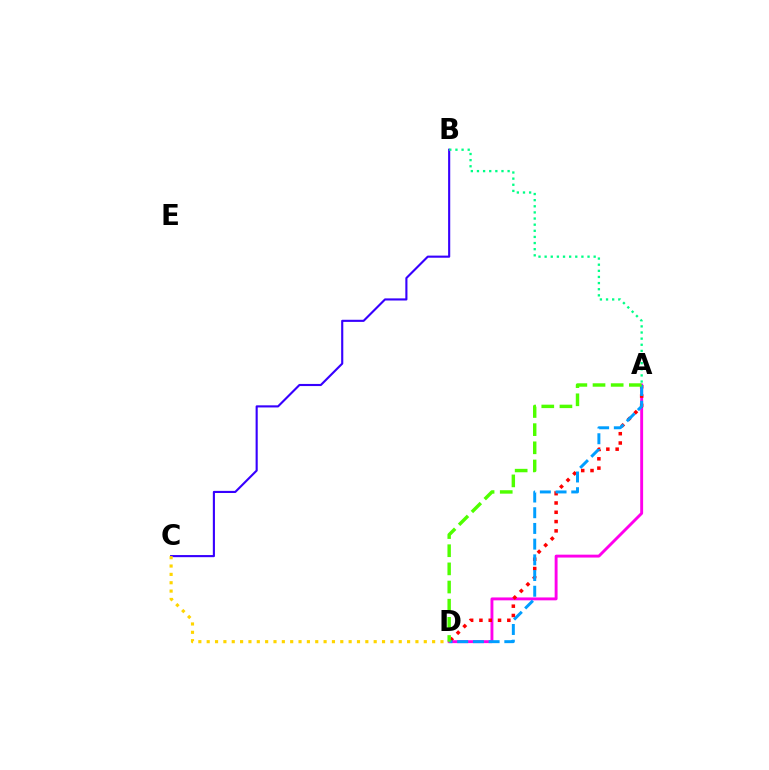{('A', 'D'): [{'color': '#ff00ed', 'line_style': 'solid', 'thickness': 2.08}, {'color': '#ff0000', 'line_style': 'dotted', 'thickness': 2.53}, {'color': '#009eff', 'line_style': 'dashed', 'thickness': 2.13}, {'color': '#4fff00', 'line_style': 'dashed', 'thickness': 2.47}], ('B', 'C'): [{'color': '#3700ff', 'line_style': 'solid', 'thickness': 1.53}], ('A', 'B'): [{'color': '#00ff86', 'line_style': 'dotted', 'thickness': 1.67}], ('C', 'D'): [{'color': '#ffd500', 'line_style': 'dotted', 'thickness': 2.27}]}